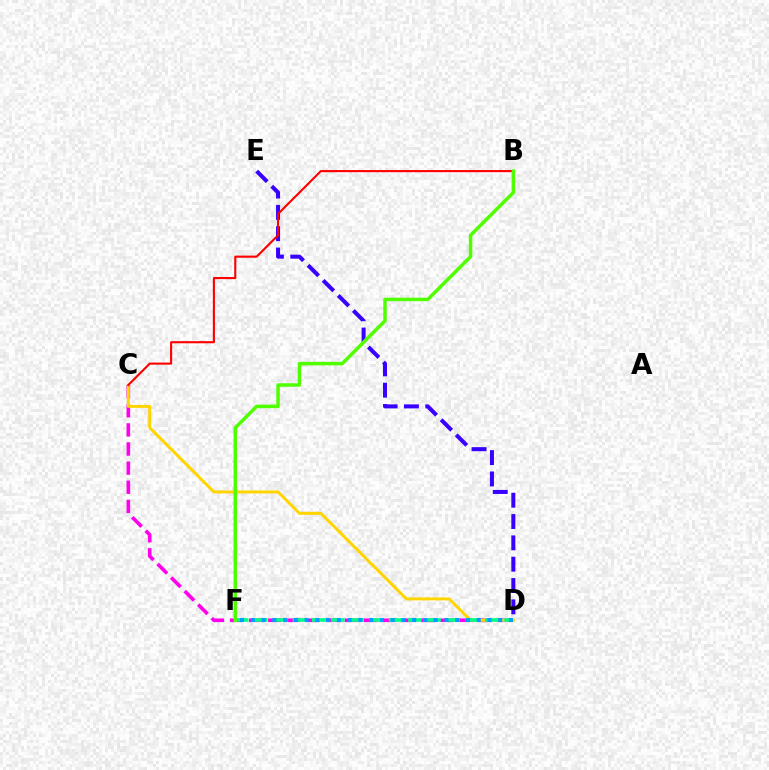{('C', 'D'): [{'color': '#ff00ed', 'line_style': 'dashed', 'thickness': 2.6}, {'color': '#ffd500', 'line_style': 'solid', 'thickness': 2.15}], ('D', 'E'): [{'color': '#3700ff', 'line_style': 'dashed', 'thickness': 2.9}], ('D', 'F'): [{'color': '#00ff86', 'line_style': 'dashed', 'thickness': 2.61}, {'color': '#009eff', 'line_style': 'dotted', 'thickness': 2.92}], ('B', 'C'): [{'color': '#ff0000', 'line_style': 'solid', 'thickness': 1.53}], ('B', 'F'): [{'color': '#4fff00', 'line_style': 'solid', 'thickness': 2.51}]}